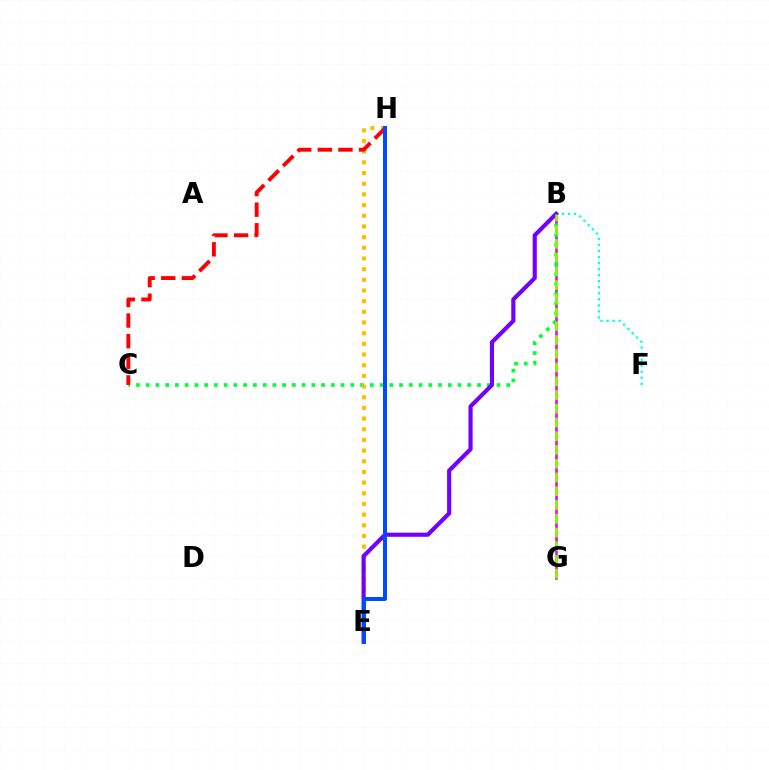{('B', 'F'): [{'color': '#00fff6', 'line_style': 'dotted', 'thickness': 1.64}], ('B', 'G'): [{'color': '#ff00cf', 'line_style': 'solid', 'thickness': 1.86}, {'color': '#84ff00', 'line_style': 'dashed', 'thickness': 1.87}], ('B', 'C'): [{'color': '#00ff39', 'line_style': 'dotted', 'thickness': 2.65}], ('E', 'H'): [{'color': '#ffbd00', 'line_style': 'dotted', 'thickness': 2.9}, {'color': '#004bff', 'line_style': 'solid', 'thickness': 2.87}], ('C', 'H'): [{'color': '#ff0000', 'line_style': 'dashed', 'thickness': 2.8}], ('B', 'E'): [{'color': '#7200ff', 'line_style': 'solid', 'thickness': 2.98}]}